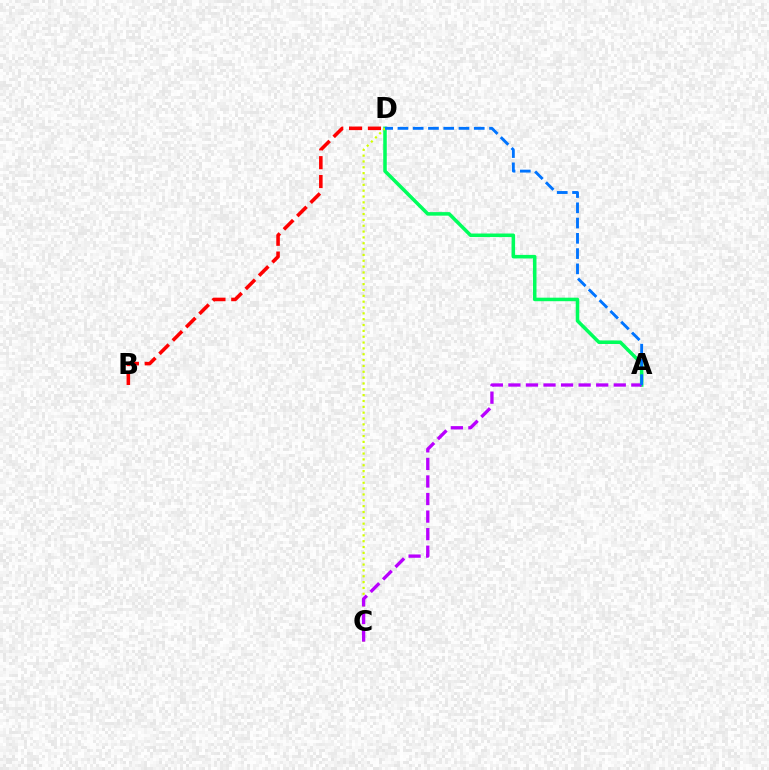{('B', 'D'): [{'color': '#ff0000', 'line_style': 'dashed', 'thickness': 2.56}], ('A', 'D'): [{'color': '#00ff5c', 'line_style': 'solid', 'thickness': 2.54}, {'color': '#0074ff', 'line_style': 'dashed', 'thickness': 2.07}], ('C', 'D'): [{'color': '#d1ff00', 'line_style': 'dotted', 'thickness': 1.59}], ('A', 'C'): [{'color': '#b900ff', 'line_style': 'dashed', 'thickness': 2.39}]}